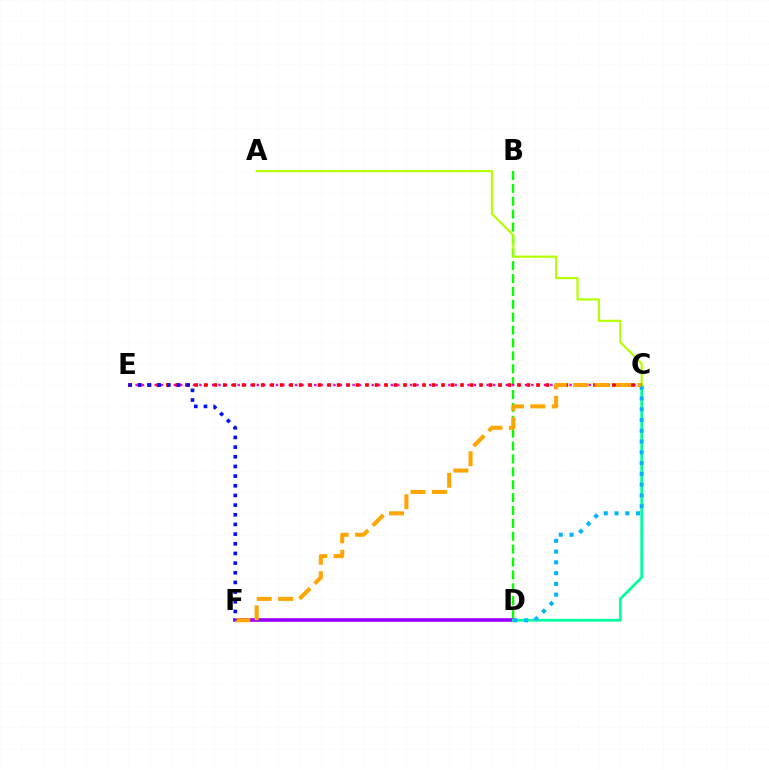{('B', 'D'): [{'color': '#08ff00', 'line_style': 'dashed', 'thickness': 1.75}], ('C', 'E'): [{'color': '#ff00bd', 'line_style': 'dotted', 'thickness': 1.73}, {'color': '#ff0000', 'line_style': 'dotted', 'thickness': 2.58}], ('D', 'F'): [{'color': '#9b00ff', 'line_style': 'solid', 'thickness': 2.6}], ('C', 'D'): [{'color': '#00ff9d', 'line_style': 'solid', 'thickness': 1.96}, {'color': '#00b5ff', 'line_style': 'dotted', 'thickness': 2.93}], ('A', 'C'): [{'color': '#b3ff00', 'line_style': 'solid', 'thickness': 1.57}], ('C', 'F'): [{'color': '#ffa500', 'line_style': 'dashed', 'thickness': 2.91}], ('E', 'F'): [{'color': '#0010ff', 'line_style': 'dotted', 'thickness': 2.63}]}